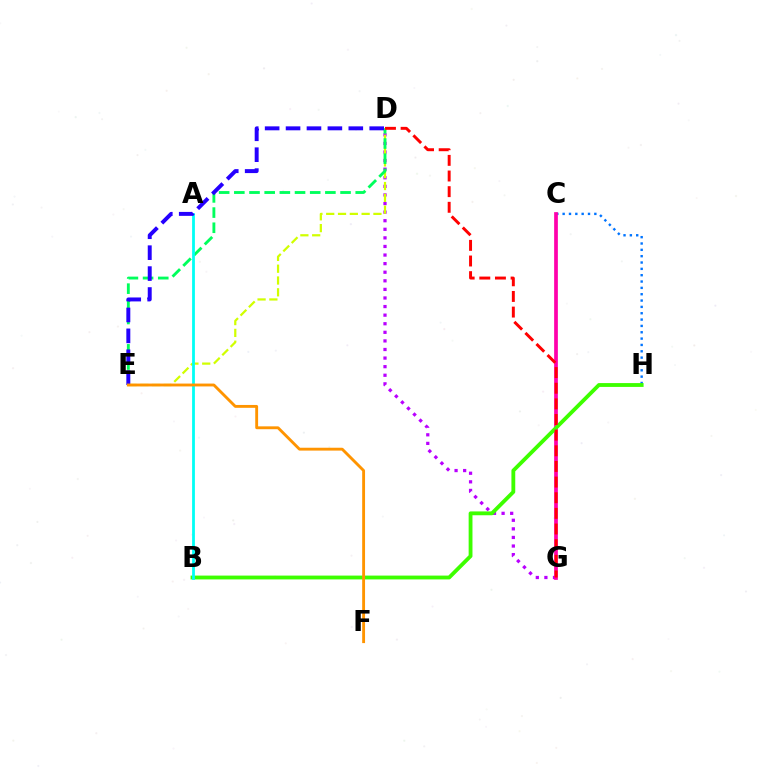{('D', 'G'): [{'color': '#b900ff', 'line_style': 'dotted', 'thickness': 2.33}, {'color': '#ff0000', 'line_style': 'dashed', 'thickness': 2.13}], ('C', 'H'): [{'color': '#0074ff', 'line_style': 'dotted', 'thickness': 1.72}], ('C', 'G'): [{'color': '#ff00ac', 'line_style': 'solid', 'thickness': 2.67}], ('D', 'E'): [{'color': '#d1ff00', 'line_style': 'dashed', 'thickness': 1.6}, {'color': '#00ff5c', 'line_style': 'dashed', 'thickness': 2.06}, {'color': '#2500ff', 'line_style': 'dashed', 'thickness': 2.84}], ('B', 'H'): [{'color': '#3dff00', 'line_style': 'solid', 'thickness': 2.76}], ('A', 'B'): [{'color': '#00fff6', 'line_style': 'solid', 'thickness': 2.01}], ('E', 'F'): [{'color': '#ff9400', 'line_style': 'solid', 'thickness': 2.06}]}